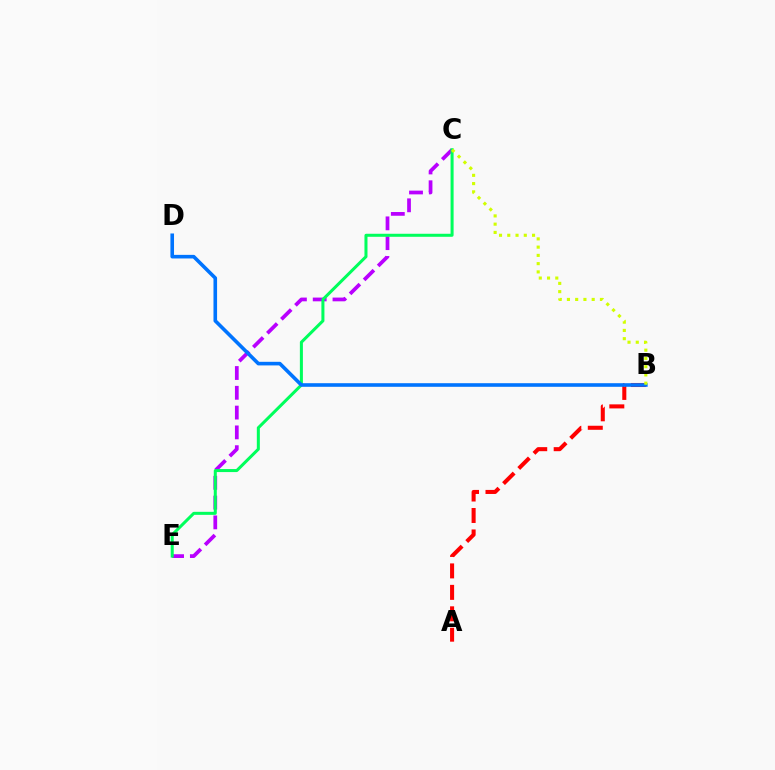{('C', 'E'): [{'color': '#b900ff', 'line_style': 'dashed', 'thickness': 2.69}, {'color': '#00ff5c', 'line_style': 'solid', 'thickness': 2.18}], ('A', 'B'): [{'color': '#ff0000', 'line_style': 'dashed', 'thickness': 2.92}], ('B', 'D'): [{'color': '#0074ff', 'line_style': 'solid', 'thickness': 2.59}], ('B', 'C'): [{'color': '#d1ff00', 'line_style': 'dotted', 'thickness': 2.24}]}